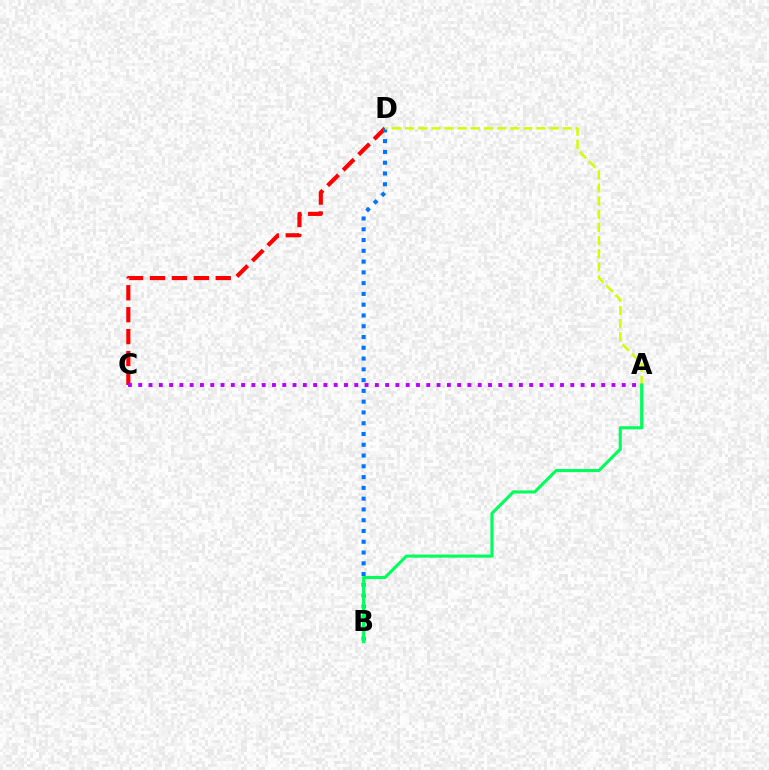{('C', 'D'): [{'color': '#ff0000', 'line_style': 'dashed', 'thickness': 2.98}], ('B', 'D'): [{'color': '#0074ff', 'line_style': 'dotted', 'thickness': 2.93}], ('A', 'C'): [{'color': '#b900ff', 'line_style': 'dotted', 'thickness': 2.8}], ('A', 'D'): [{'color': '#d1ff00', 'line_style': 'dashed', 'thickness': 1.78}], ('A', 'B'): [{'color': '#00ff5c', 'line_style': 'solid', 'thickness': 2.23}]}